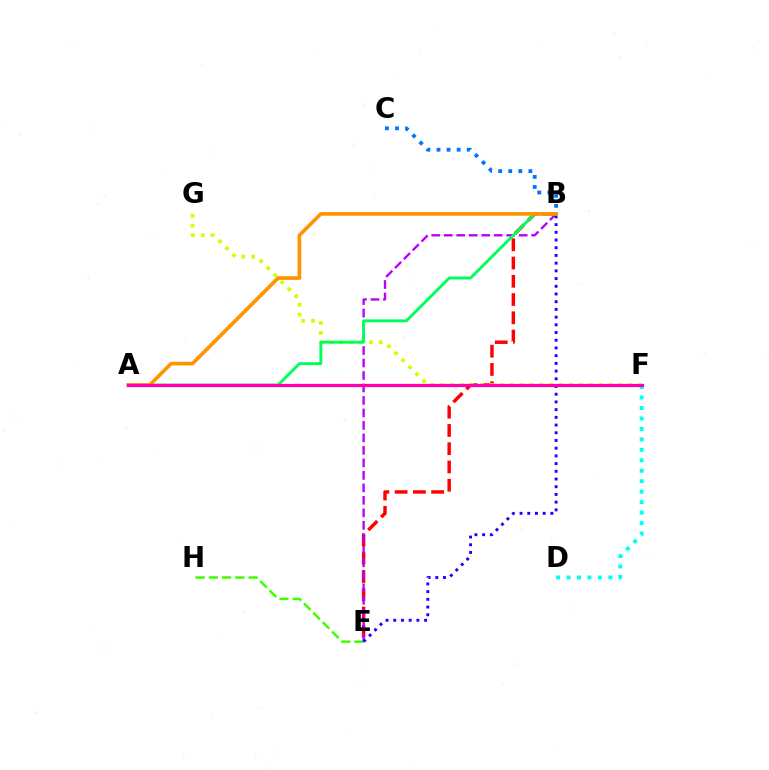{('D', 'F'): [{'color': '#00fff6', 'line_style': 'dotted', 'thickness': 2.84}], ('E', 'H'): [{'color': '#3dff00', 'line_style': 'dashed', 'thickness': 1.8}], ('B', 'E'): [{'color': '#ff0000', 'line_style': 'dashed', 'thickness': 2.48}, {'color': '#b900ff', 'line_style': 'dashed', 'thickness': 1.7}, {'color': '#2500ff', 'line_style': 'dotted', 'thickness': 2.09}], ('B', 'C'): [{'color': '#0074ff', 'line_style': 'dotted', 'thickness': 2.74}], ('F', 'G'): [{'color': '#d1ff00', 'line_style': 'dotted', 'thickness': 2.69}], ('A', 'B'): [{'color': '#00ff5c', 'line_style': 'solid', 'thickness': 2.07}, {'color': '#ff9400', 'line_style': 'solid', 'thickness': 2.63}], ('A', 'F'): [{'color': '#ff00ac', 'line_style': 'solid', 'thickness': 2.32}]}